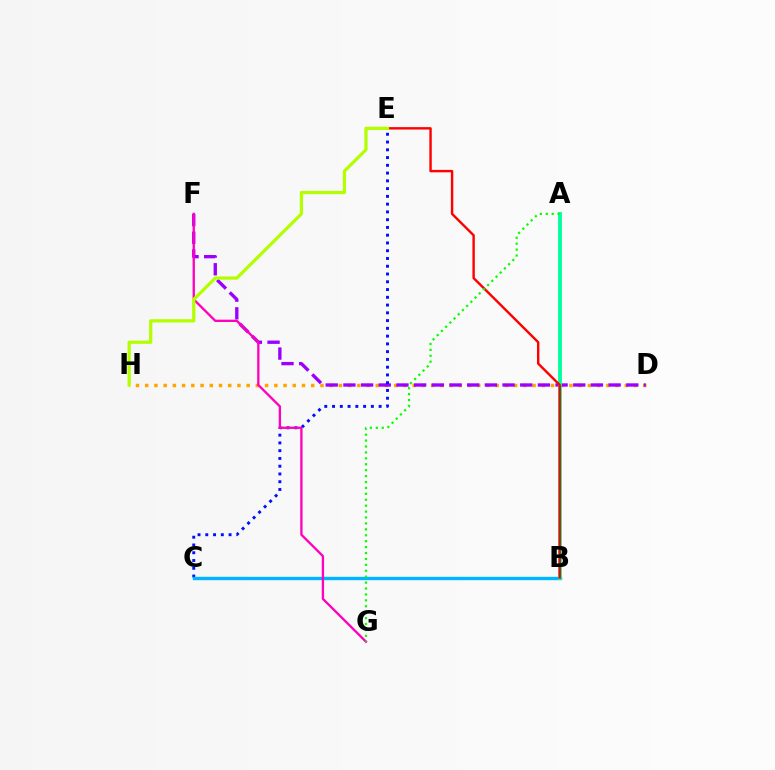{('D', 'H'): [{'color': '#ffa500', 'line_style': 'dotted', 'thickness': 2.51}], ('D', 'F'): [{'color': '#9b00ff', 'line_style': 'dashed', 'thickness': 2.4}], ('C', 'E'): [{'color': '#0010ff', 'line_style': 'dotted', 'thickness': 2.11}], ('B', 'C'): [{'color': '#00b5ff', 'line_style': 'solid', 'thickness': 2.43}], ('A', 'B'): [{'color': '#00ff9d', 'line_style': 'solid', 'thickness': 2.75}], ('F', 'G'): [{'color': '#ff00bd', 'line_style': 'solid', 'thickness': 1.67}], ('B', 'E'): [{'color': '#ff0000', 'line_style': 'solid', 'thickness': 1.73}], ('E', 'H'): [{'color': '#b3ff00', 'line_style': 'solid', 'thickness': 2.33}], ('A', 'G'): [{'color': '#08ff00', 'line_style': 'dotted', 'thickness': 1.61}]}